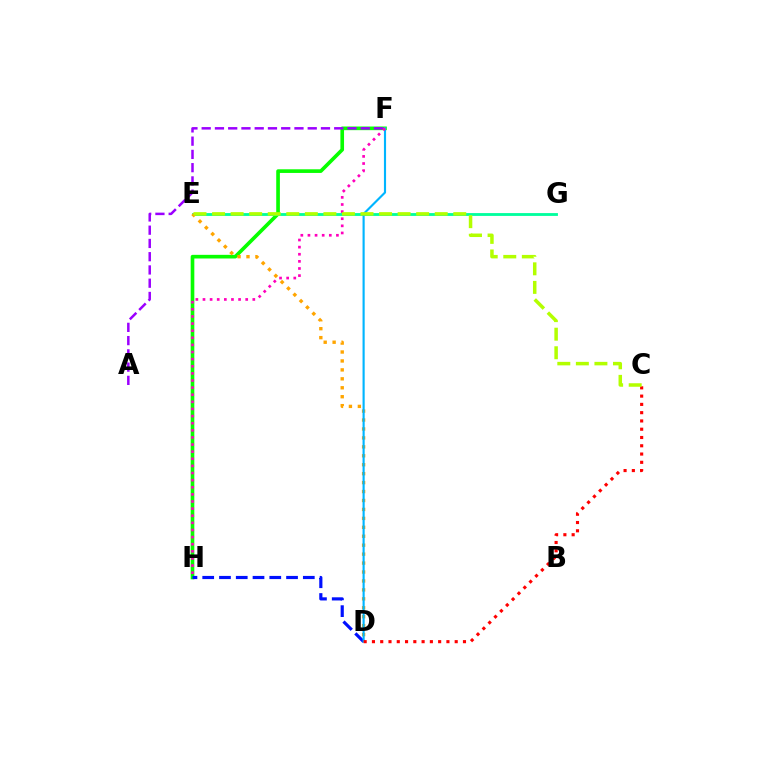{('F', 'H'): [{'color': '#08ff00', 'line_style': 'solid', 'thickness': 2.63}, {'color': '#ff00bd', 'line_style': 'dotted', 'thickness': 1.93}], ('E', 'G'): [{'color': '#00ff9d', 'line_style': 'solid', 'thickness': 2.04}], ('D', 'E'): [{'color': '#ffa500', 'line_style': 'dotted', 'thickness': 2.43}], ('A', 'F'): [{'color': '#9b00ff', 'line_style': 'dashed', 'thickness': 1.8}], ('D', 'H'): [{'color': '#0010ff', 'line_style': 'dashed', 'thickness': 2.28}], ('D', 'F'): [{'color': '#00b5ff', 'line_style': 'solid', 'thickness': 1.54}], ('C', 'D'): [{'color': '#ff0000', 'line_style': 'dotted', 'thickness': 2.25}], ('C', 'E'): [{'color': '#b3ff00', 'line_style': 'dashed', 'thickness': 2.52}]}